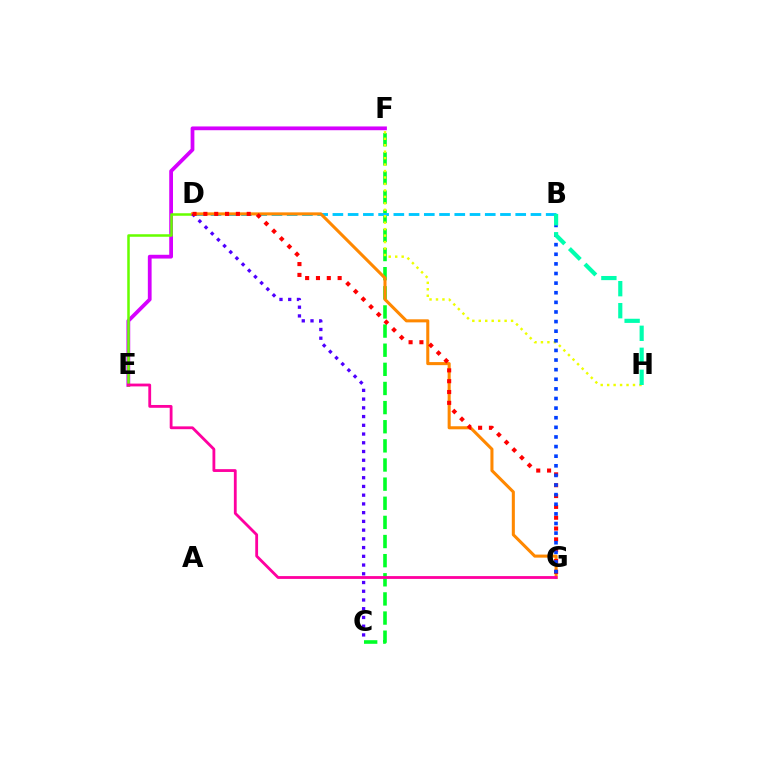{('C', 'F'): [{'color': '#00ff27', 'line_style': 'dashed', 'thickness': 2.6}], ('B', 'D'): [{'color': '#00c7ff', 'line_style': 'dashed', 'thickness': 2.07}], ('F', 'H'): [{'color': '#eeff00', 'line_style': 'dotted', 'thickness': 1.75}], ('E', 'F'): [{'color': '#d600ff', 'line_style': 'solid', 'thickness': 2.71}], ('D', 'E'): [{'color': '#66ff00', 'line_style': 'solid', 'thickness': 1.82}], ('D', 'G'): [{'color': '#ff8800', 'line_style': 'solid', 'thickness': 2.2}, {'color': '#ff0000', 'line_style': 'dotted', 'thickness': 2.94}], ('C', 'D'): [{'color': '#4f00ff', 'line_style': 'dotted', 'thickness': 2.37}], ('B', 'G'): [{'color': '#003fff', 'line_style': 'dotted', 'thickness': 2.61}], ('E', 'G'): [{'color': '#ff00a0', 'line_style': 'solid', 'thickness': 2.03}], ('B', 'H'): [{'color': '#00ffaf', 'line_style': 'dashed', 'thickness': 2.99}]}